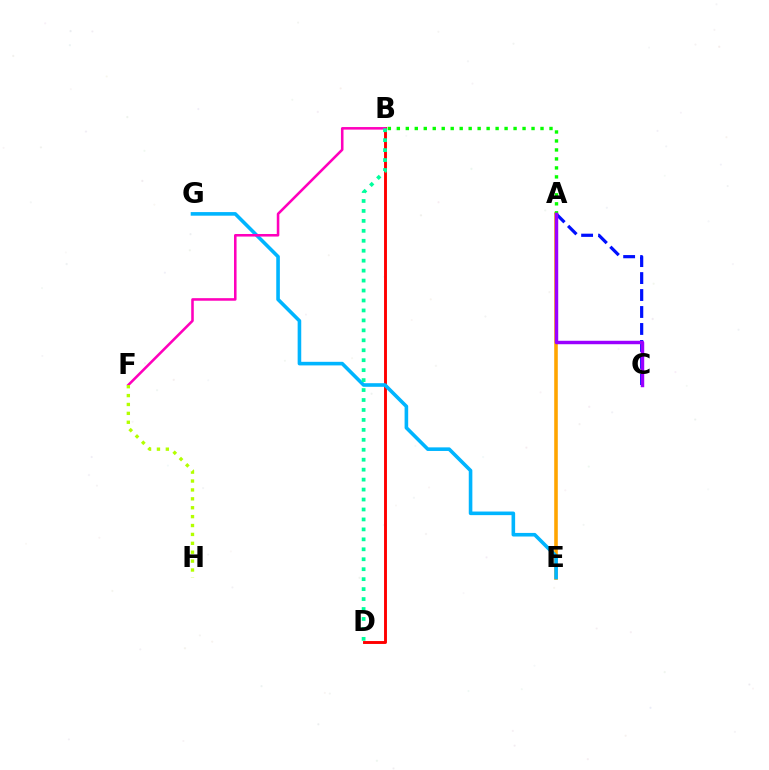{('B', 'D'): [{'color': '#ff0000', 'line_style': 'solid', 'thickness': 2.09}, {'color': '#00ff9d', 'line_style': 'dotted', 'thickness': 2.7}], ('A', 'C'): [{'color': '#0010ff', 'line_style': 'dashed', 'thickness': 2.3}, {'color': '#9b00ff', 'line_style': 'solid', 'thickness': 2.48}], ('A', 'E'): [{'color': '#ffa500', 'line_style': 'solid', 'thickness': 2.58}], ('E', 'G'): [{'color': '#00b5ff', 'line_style': 'solid', 'thickness': 2.59}], ('A', 'B'): [{'color': '#08ff00', 'line_style': 'dotted', 'thickness': 2.44}], ('B', 'F'): [{'color': '#ff00bd', 'line_style': 'solid', 'thickness': 1.85}], ('F', 'H'): [{'color': '#b3ff00', 'line_style': 'dotted', 'thickness': 2.42}]}